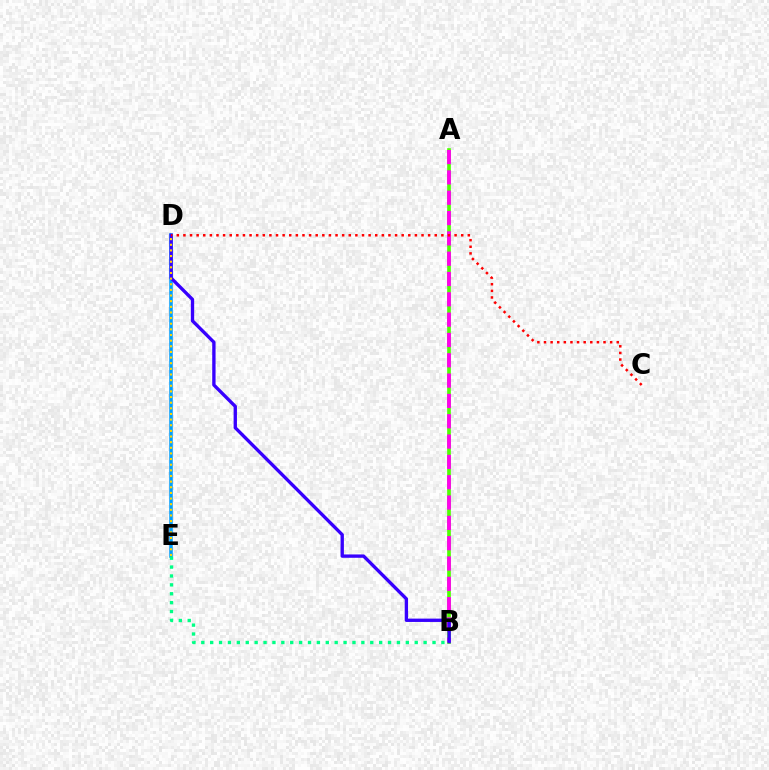{('A', 'B'): [{'color': '#4fff00', 'line_style': 'solid', 'thickness': 2.64}, {'color': '#ff00ed', 'line_style': 'dashed', 'thickness': 2.76}], ('D', 'E'): [{'color': '#009eff', 'line_style': 'solid', 'thickness': 2.53}, {'color': '#ffd500', 'line_style': 'dotted', 'thickness': 1.53}], ('B', 'E'): [{'color': '#00ff86', 'line_style': 'dotted', 'thickness': 2.42}], ('B', 'D'): [{'color': '#3700ff', 'line_style': 'solid', 'thickness': 2.4}], ('C', 'D'): [{'color': '#ff0000', 'line_style': 'dotted', 'thickness': 1.8}]}